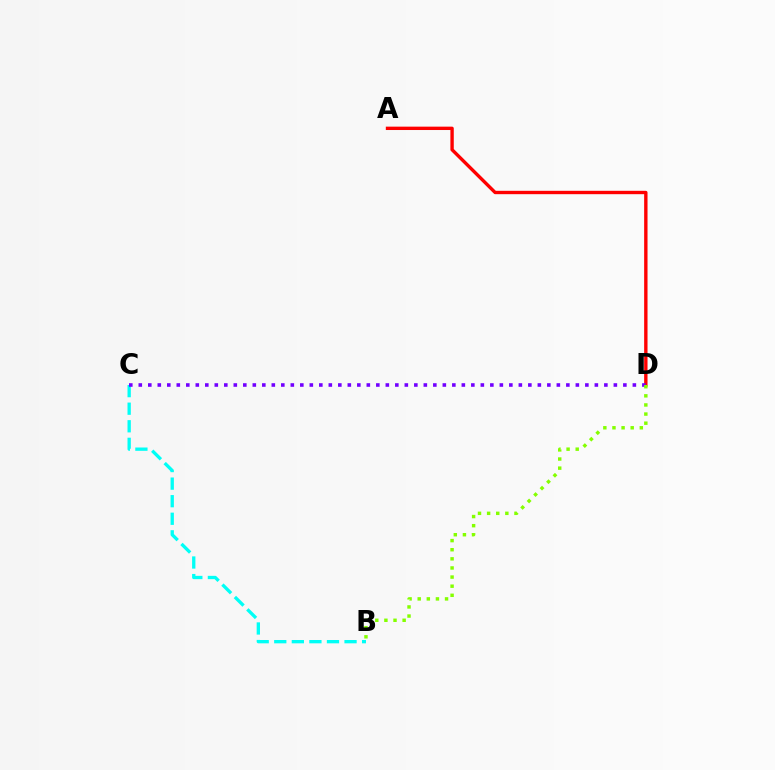{('A', 'D'): [{'color': '#ff0000', 'line_style': 'solid', 'thickness': 2.43}], ('B', 'C'): [{'color': '#00fff6', 'line_style': 'dashed', 'thickness': 2.39}], ('C', 'D'): [{'color': '#7200ff', 'line_style': 'dotted', 'thickness': 2.58}], ('B', 'D'): [{'color': '#84ff00', 'line_style': 'dotted', 'thickness': 2.48}]}